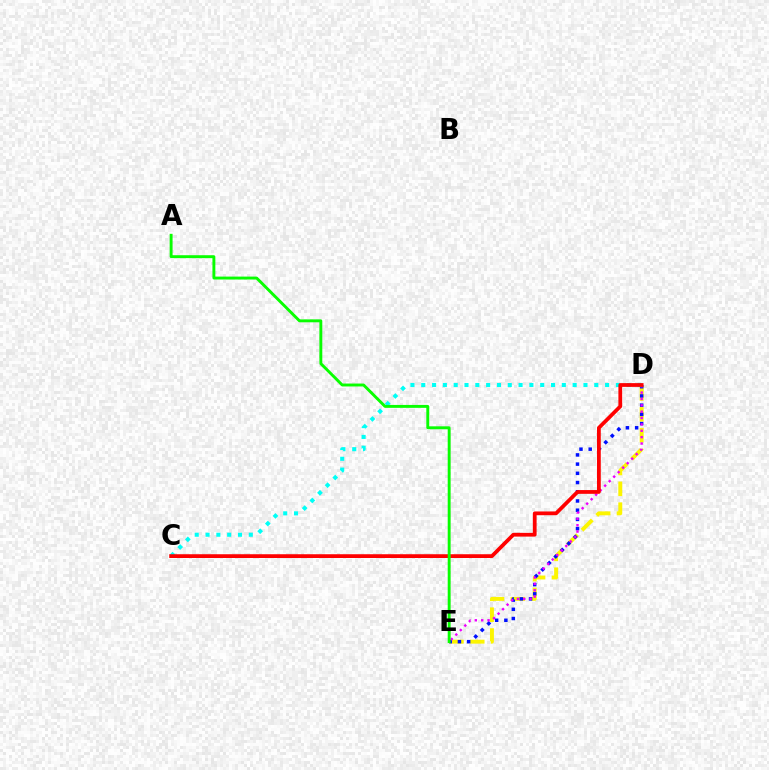{('D', 'E'): [{'color': '#fcf500', 'line_style': 'dashed', 'thickness': 2.83}, {'color': '#0010ff', 'line_style': 'dotted', 'thickness': 2.5}, {'color': '#ee00ff', 'line_style': 'dotted', 'thickness': 1.73}], ('C', 'D'): [{'color': '#00fff6', 'line_style': 'dotted', 'thickness': 2.94}, {'color': '#ff0000', 'line_style': 'solid', 'thickness': 2.71}], ('A', 'E'): [{'color': '#08ff00', 'line_style': 'solid', 'thickness': 2.1}]}